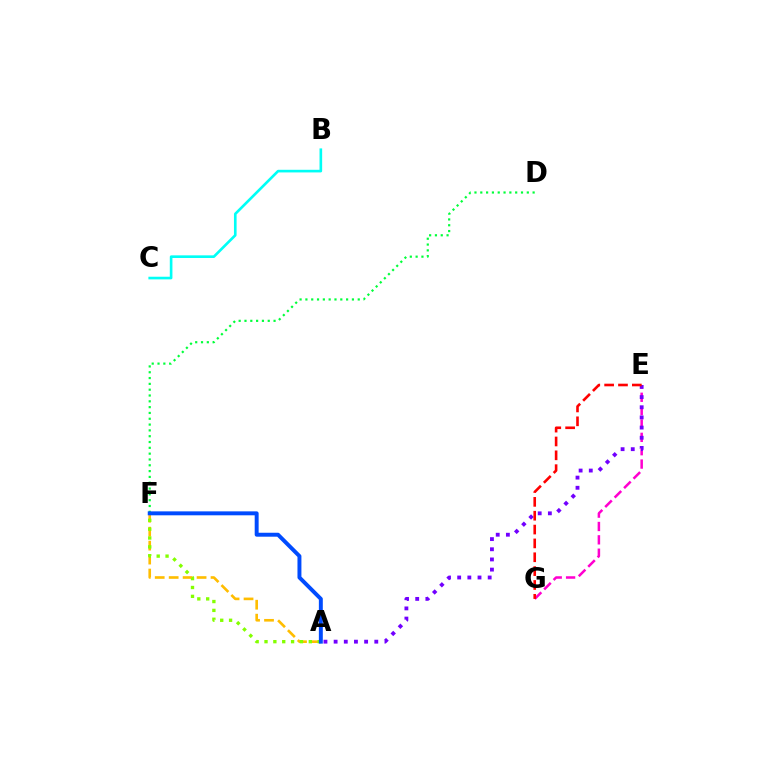{('A', 'F'): [{'color': '#ffbd00', 'line_style': 'dashed', 'thickness': 1.9}, {'color': '#84ff00', 'line_style': 'dotted', 'thickness': 2.41}, {'color': '#004bff', 'line_style': 'solid', 'thickness': 2.84}], ('E', 'G'): [{'color': '#ff00cf', 'line_style': 'dashed', 'thickness': 1.81}, {'color': '#ff0000', 'line_style': 'dashed', 'thickness': 1.88}], ('D', 'F'): [{'color': '#00ff39', 'line_style': 'dotted', 'thickness': 1.58}], ('A', 'E'): [{'color': '#7200ff', 'line_style': 'dotted', 'thickness': 2.76}], ('B', 'C'): [{'color': '#00fff6', 'line_style': 'solid', 'thickness': 1.9}]}